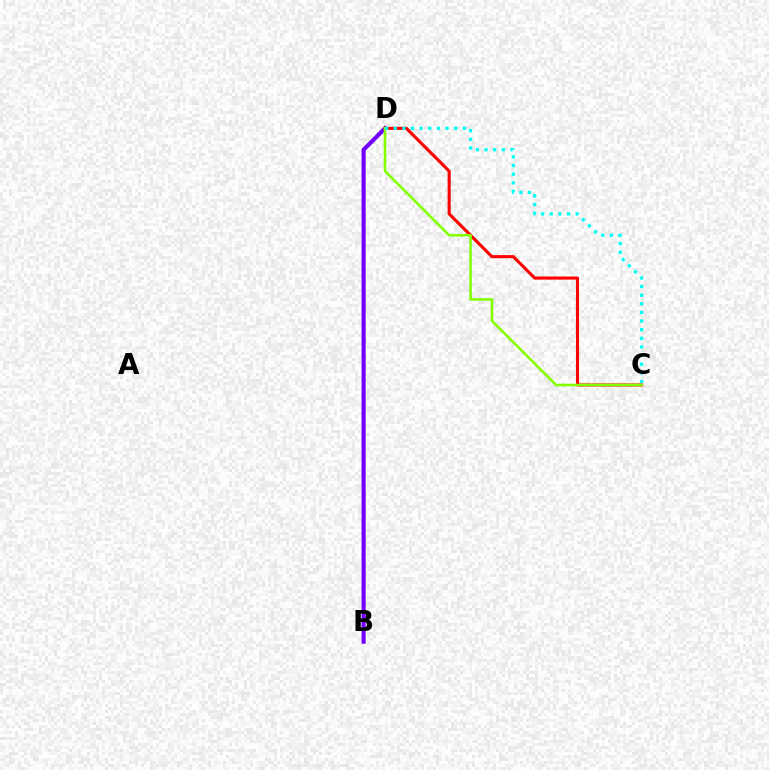{('B', 'D'): [{'color': '#7200ff', 'line_style': 'solid', 'thickness': 2.97}], ('C', 'D'): [{'color': '#ff0000', 'line_style': 'solid', 'thickness': 2.23}, {'color': '#84ff00', 'line_style': 'solid', 'thickness': 1.87}, {'color': '#00fff6', 'line_style': 'dotted', 'thickness': 2.34}]}